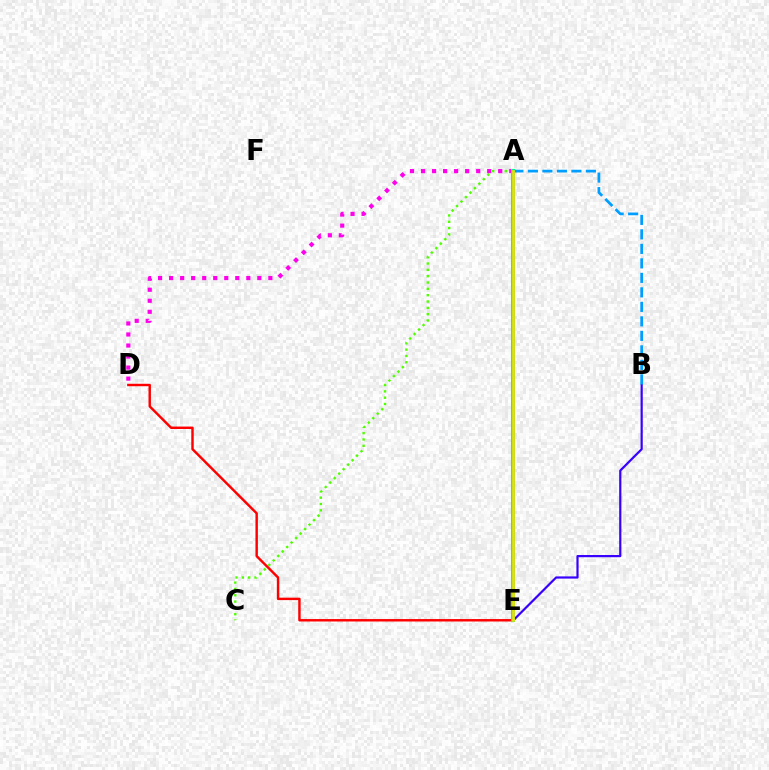{('B', 'E'): [{'color': '#3700ff', 'line_style': 'solid', 'thickness': 1.58}], ('A', 'B'): [{'color': '#009eff', 'line_style': 'dashed', 'thickness': 1.97}], ('A', 'C'): [{'color': '#4fff00', 'line_style': 'dotted', 'thickness': 1.72}], ('D', 'E'): [{'color': '#ff0000', 'line_style': 'solid', 'thickness': 1.75}], ('A', 'D'): [{'color': '#ff00ed', 'line_style': 'dotted', 'thickness': 3.0}], ('A', 'E'): [{'color': '#00ff86', 'line_style': 'solid', 'thickness': 2.93}, {'color': '#ffd500', 'line_style': 'solid', 'thickness': 1.9}]}